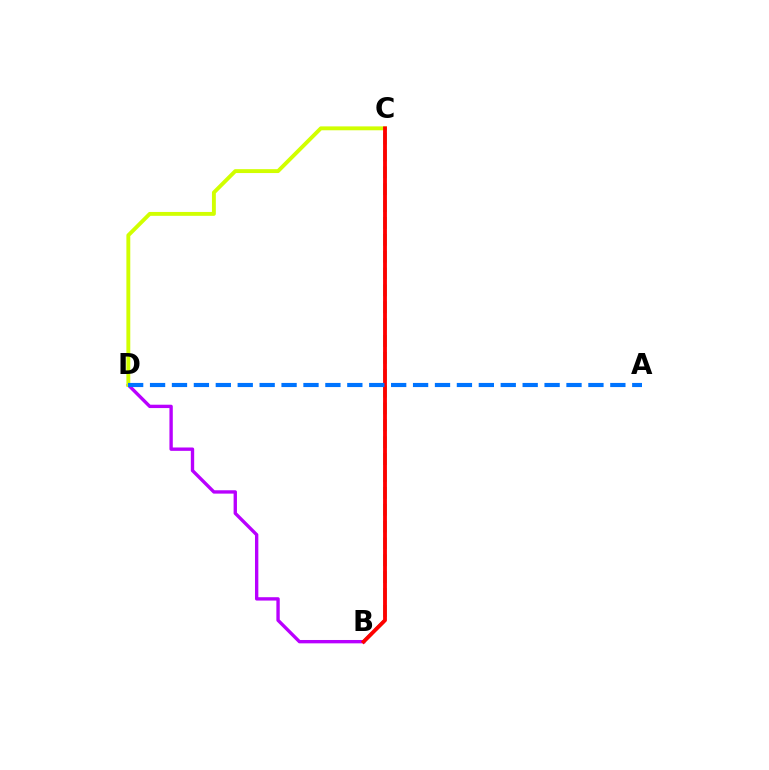{('B', 'D'): [{'color': '#b900ff', 'line_style': 'solid', 'thickness': 2.42}], ('B', 'C'): [{'color': '#00ff5c', 'line_style': 'dashed', 'thickness': 2.29}, {'color': '#ff0000', 'line_style': 'solid', 'thickness': 2.76}], ('C', 'D'): [{'color': '#d1ff00', 'line_style': 'solid', 'thickness': 2.8}], ('A', 'D'): [{'color': '#0074ff', 'line_style': 'dashed', 'thickness': 2.98}]}